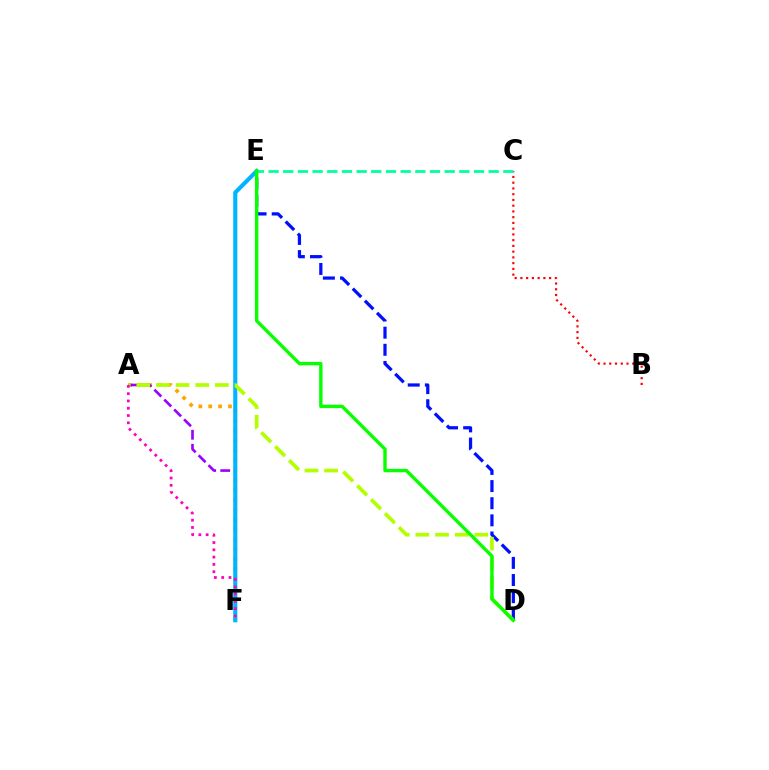{('A', 'F'): [{'color': '#ffa500', 'line_style': 'dotted', 'thickness': 2.68}, {'color': '#9b00ff', 'line_style': 'dashed', 'thickness': 1.9}, {'color': '#ff00bd', 'line_style': 'dotted', 'thickness': 1.98}], ('D', 'E'): [{'color': '#0010ff', 'line_style': 'dashed', 'thickness': 2.33}, {'color': '#08ff00', 'line_style': 'solid', 'thickness': 2.44}], ('B', 'C'): [{'color': '#ff0000', 'line_style': 'dotted', 'thickness': 1.56}], ('E', 'F'): [{'color': '#00b5ff', 'line_style': 'solid', 'thickness': 2.95}], ('A', 'D'): [{'color': '#b3ff00', 'line_style': 'dashed', 'thickness': 2.67}], ('C', 'E'): [{'color': '#00ff9d', 'line_style': 'dashed', 'thickness': 1.99}]}